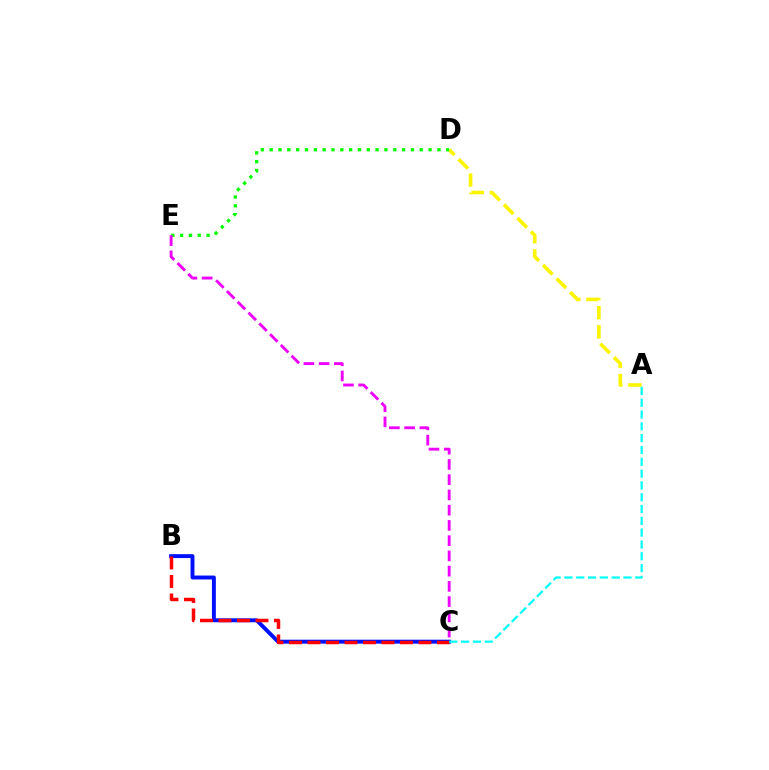{('A', 'D'): [{'color': '#fcf500', 'line_style': 'dashed', 'thickness': 2.6}], ('D', 'E'): [{'color': '#08ff00', 'line_style': 'dotted', 'thickness': 2.4}], ('B', 'C'): [{'color': '#0010ff', 'line_style': 'solid', 'thickness': 2.82}, {'color': '#ff0000', 'line_style': 'dashed', 'thickness': 2.51}], ('A', 'C'): [{'color': '#00fff6', 'line_style': 'dashed', 'thickness': 1.6}], ('C', 'E'): [{'color': '#ee00ff', 'line_style': 'dashed', 'thickness': 2.07}]}